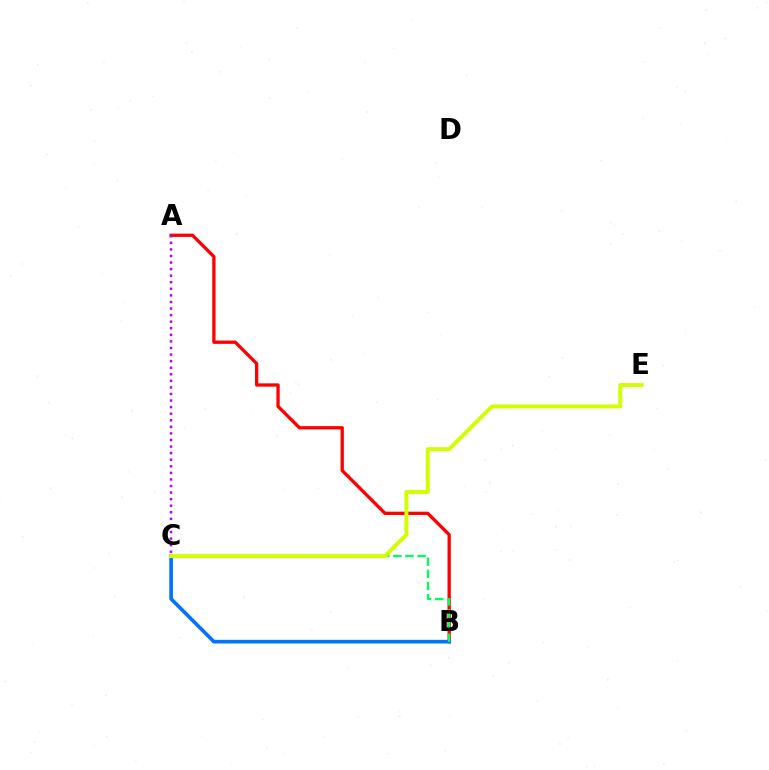{('A', 'B'): [{'color': '#ff0000', 'line_style': 'solid', 'thickness': 2.37}], ('A', 'C'): [{'color': '#b900ff', 'line_style': 'dotted', 'thickness': 1.79}], ('B', 'C'): [{'color': '#0074ff', 'line_style': 'solid', 'thickness': 2.63}, {'color': '#00ff5c', 'line_style': 'dashed', 'thickness': 1.65}], ('C', 'E'): [{'color': '#d1ff00', 'line_style': 'solid', 'thickness': 2.84}]}